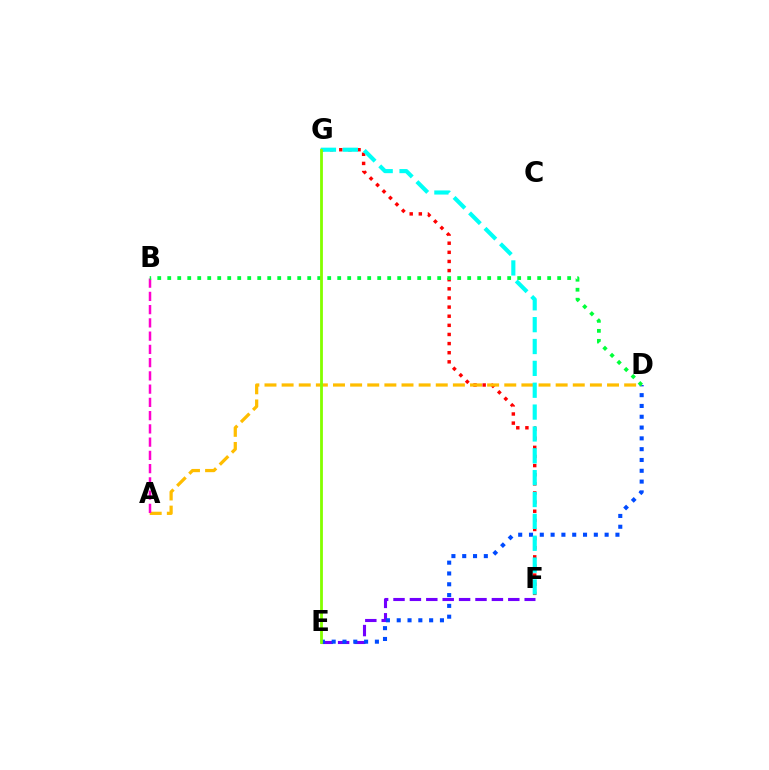{('E', 'F'): [{'color': '#7200ff', 'line_style': 'dashed', 'thickness': 2.23}], ('F', 'G'): [{'color': '#ff0000', 'line_style': 'dotted', 'thickness': 2.48}, {'color': '#00fff6', 'line_style': 'dashed', 'thickness': 2.97}], ('D', 'E'): [{'color': '#004bff', 'line_style': 'dotted', 'thickness': 2.94}], ('A', 'D'): [{'color': '#ffbd00', 'line_style': 'dashed', 'thickness': 2.33}], ('A', 'B'): [{'color': '#ff00cf', 'line_style': 'dashed', 'thickness': 1.8}], ('B', 'D'): [{'color': '#00ff39', 'line_style': 'dotted', 'thickness': 2.72}], ('E', 'G'): [{'color': '#84ff00', 'line_style': 'solid', 'thickness': 2.02}]}